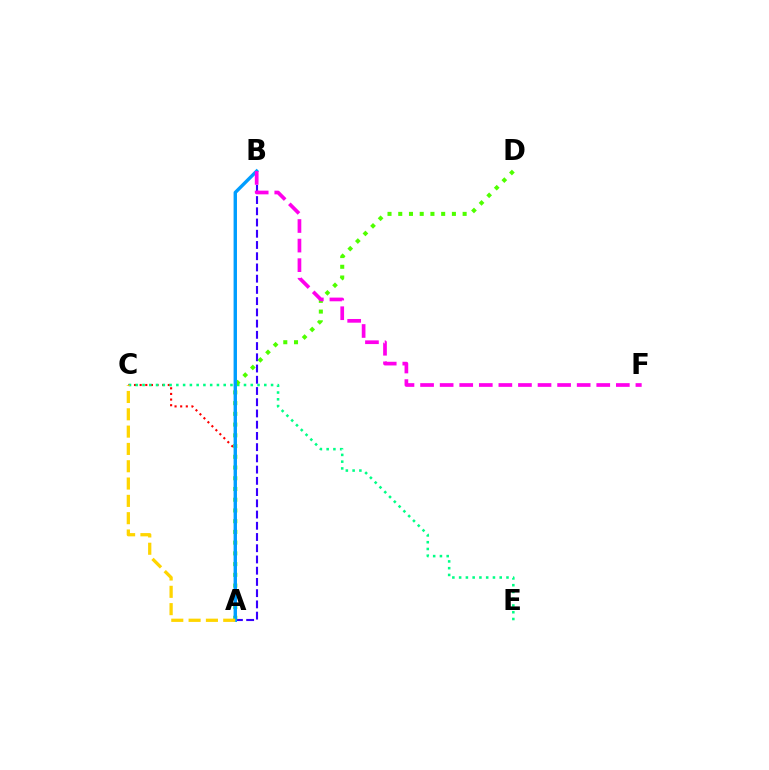{('A', 'C'): [{'color': '#ff0000', 'line_style': 'dotted', 'thickness': 1.53}, {'color': '#ffd500', 'line_style': 'dashed', 'thickness': 2.35}], ('C', 'E'): [{'color': '#00ff86', 'line_style': 'dotted', 'thickness': 1.84}], ('A', 'B'): [{'color': '#3700ff', 'line_style': 'dashed', 'thickness': 1.53}, {'color': '#009eff', 'line_style': 'solid', 'thickness': 2.44}], ('A', 'D'): [{'color': '#4fff00', 'line_style': 'dotted', 'thickness': 2.92}], ('B', 'F'): [{'color': '#ff00ed', 'line_style': 'dashed', 'thickness': 2.66}]}